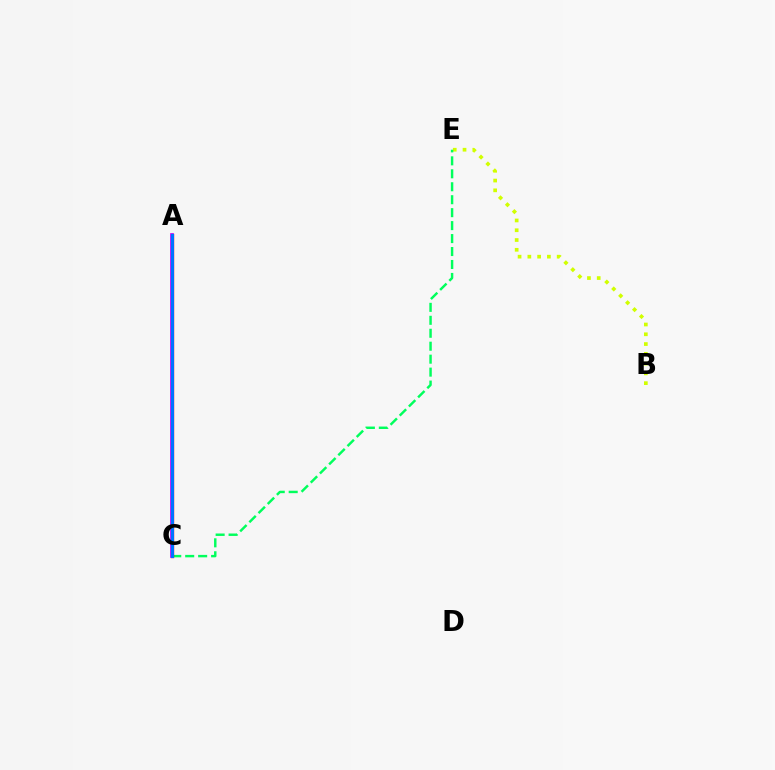{('B', 'E'): [{'color': '#d1ff00', 'line_style': 'dotted', 'thickness': 2.66}], ('C', 'E'): [{'color': '#00ff5c', 'line_style': 'dashed', 'thickness': 1.76}], ('A', 'C'): [{'color': '#ff0000', 'line_style': 'solid', 'thickness': 2.41}, {'color': '#b900ff', 'line_style': 'solid', 'thickness': 2.62}, {'color': '#0074ff', 'line_style': 'solid', 'thickness': 2.2}]}